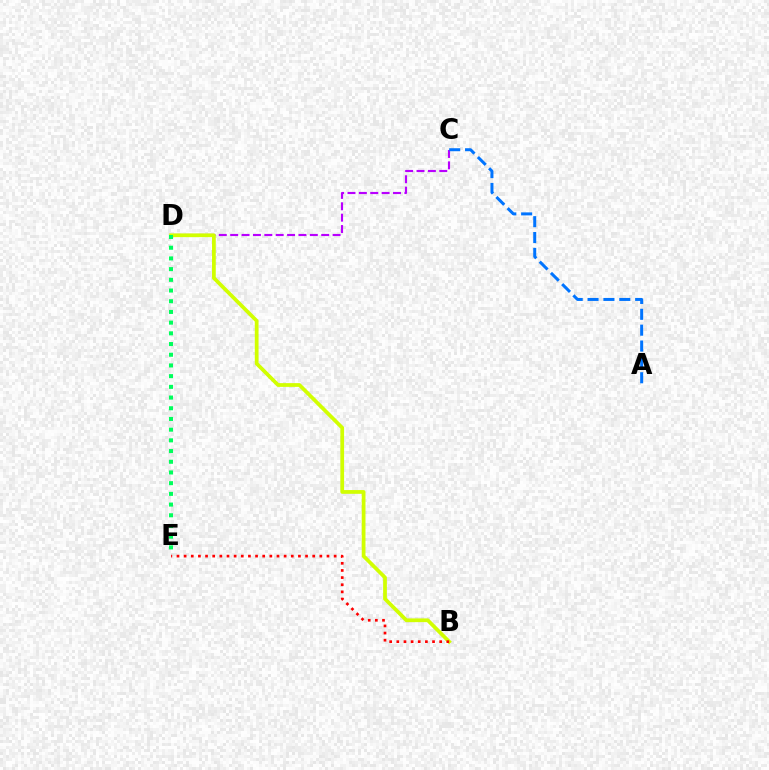{('C', 'D'): [{'color': '#b900ff', 'line_style': 'dashed', 'thickness': 1.55}], ('A', 'C'): [{'color': '#0074ff', 'line_style': 'dashed', 'thickness': 2.16}], ('B', 'D'): [{'color': '#d1ff00', 'line_style': 'solid', 'thickness': 2.69}], ('B', 'E'): [{'color': '#ff0000', 'line_style': 'dotted', 'thickness': 1.94}], ('D', 'E'): [{'color': '#00ff5c', 'line_style': 'dotted', 'thickness': 2.91}]}